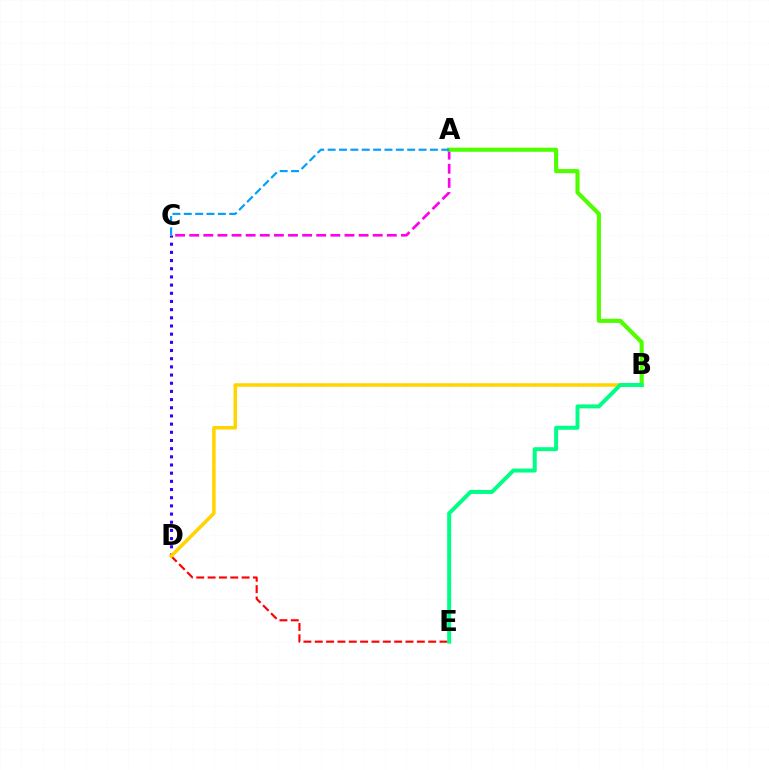{('C', 'D'): [{'color': '#3700ff', 'line_style': 'dotted', 'thickness': 2.22}], ('D', 'E'): [{'color': '#ff0000', 'line_style': 'dashed', 'thickness': 1.54}], ('B', 'D'): [{'color': '#ffd500', 'line_style': 'solid', 'thickness': 2.53}], ('A', 'C'): [{'color': '#ff00ed', 'line_style': 'dashed', 'thickness': 1.92}, {'color': '#009eff', 'line_style': 'dashed', 'thickness': 1.54}], ('A', 'B'): [{'color': '#4fff00', 'line_style': 'solid', 'thickness': 2.97}], ('B', 'E'): [{'color': '#00ff86', 'line_style': 'solid', 'thickness': 2.86}]}